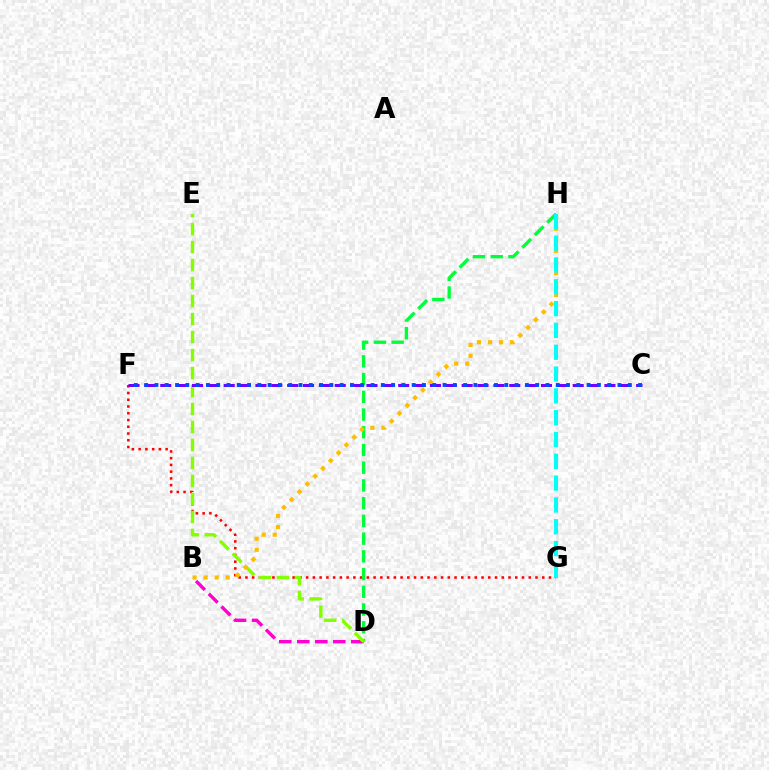{('F', 'G'): [{'color': '#ff0000', 'line_style': 'dotted', 'thickness': 1.83}], ('D', 'H'): [{'color': '#00ff39', 'line_style': 'dashed', 'thickness': 2.41}], ('B', 'D'): [{'color': '#ff00cf', 'line_style': 'dashed', 'thickness': 2.45}], ('D', 'E'): [{'color': '#84ff00', 'line_style': 'dashed', 'thickness': 2.44}], ('B', 'H'): [{'color': '#ffbd00', 'line_style': 'dotted', 'thickness': 3.0}], ('C', 'F'): [{'color': '#7200ff', 'line_style': 'dashed', 'thickness': 2.15}, {'color': '#004bff', 'line_style': 'dotted', 'thickness': 2.8}], ('G', 'H'): [{'color': '#00fff6', 'line_style': 'dashed', 'thickness': 2.96}]}